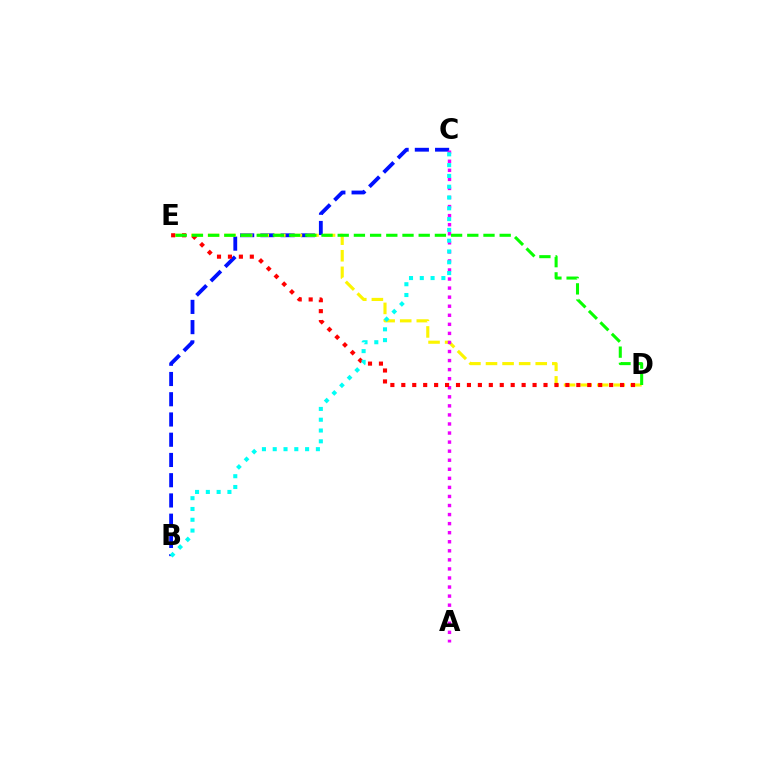{('B', 'C'): [{'color': '#0010ff', 'line_style': 'dashed', 'thickness': 2.75}, {'color': '#00fff6', 'line_style': 'dotted', 'thickness': 2.93}], ('D', 'E'): [{'color': '#fcf500', 'line_style': 'dashed', 'thickness': 2.25}, {'color': '#ff0000', 'line_style': 'dotted', 'thickness': 2.97}, {'color': '#08ff00', 'line_style': 'dashed', 'thickness': 2.2}], ('A', 'C'): [{'color': '#ee00ff', 'line_style': 'dotted', 'thickness': 2.46}]}